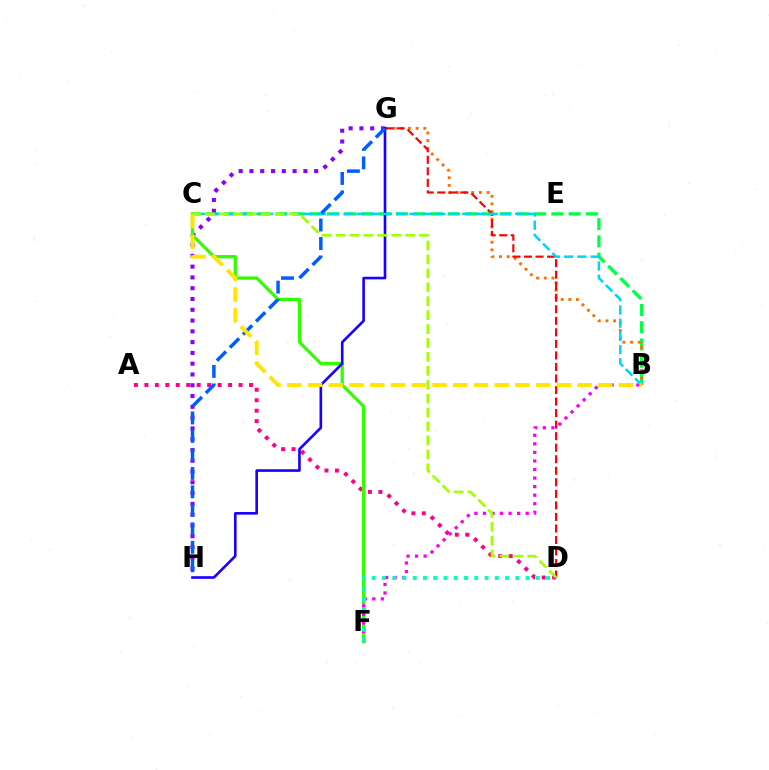{('B', 'C'): [{'color': '#00ff45', 'line_style': 'dashed', 'thickness': 2.34}, {'color': '#00d3ff', 'line_style': 'dashed', 'thickness': 1.79}, {'color': '#ffe600', 'line_style': 'dashed', 'thickness': 2.82}], ('A', 'D'): [{'color': '#ff0088', 'line_style': 'dotted', 'thickness': 2.84}], ('G', 'H'): [{'color': '#8a00ff', 'line_style': 'dotted', 'thickness': 2.93}, {'color': '#1900ff', 'line_style': 'solid', 'thickness': 1.89}, {'color': '#005dff', 'line_style': 'dashed', 'thickness': 2.51}], ('C', 'F'): [{'color': '#31ff00', 'line_style': 'solid', 'thickness': 2.33}], ('B', 'G'): [{'color': '#ff7000', 'line_style': 'dotted', 'thickness': 2.08}], ('D', 'G'): [{'color': '#ff0000', 'line_style': 'dashed', 'thickness': 1.57}], ('B', 'F'): [{'color': '#fa00f9', 'line_style': 'dotted', 'thickness': 2.32}], ('D', 'F'): [{'color': '#00ffbb', 'line_style': 'dotted', 'thickness': 2.79}], ('C', 'D'): [{'color': '#a2ff00', 'line_style': 'dashed', 'thickness': 1.89}]}